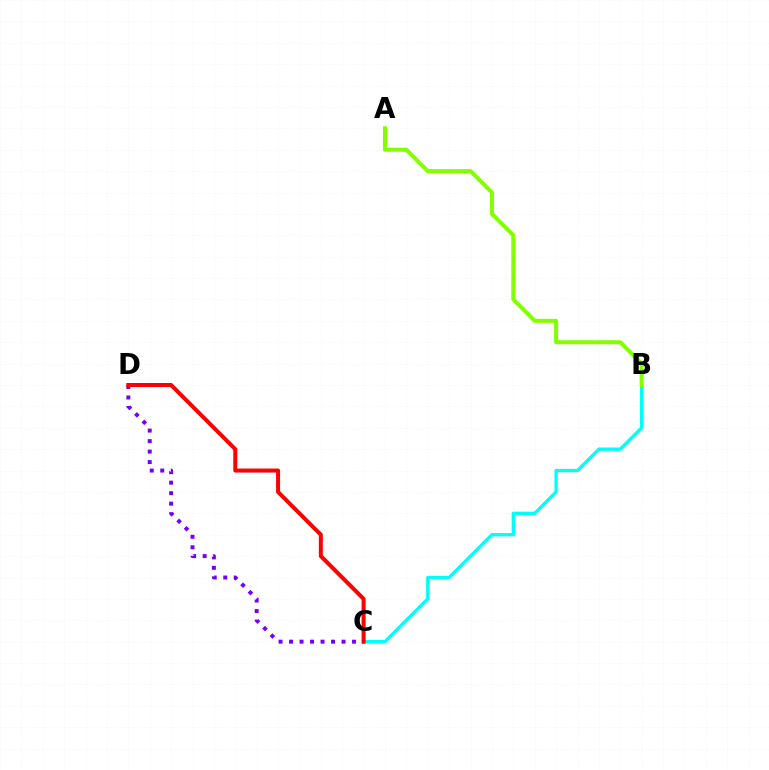{('C', 'D'): [{'color': '#7200ff', 'line_style': 'dotted', 'thickness': 2.85}, {'color': '#ff0000', 'line_style': 'solid', 'thickness': 2.89}], ('B', 'C'): [{'color': '#00fff6', 'line_style': 'solid', 'thickness': 2.4}], ('A', 'B'): [{'color': '#84ff00', 'line_style': 'solid', 'thickness': 2.9}]}